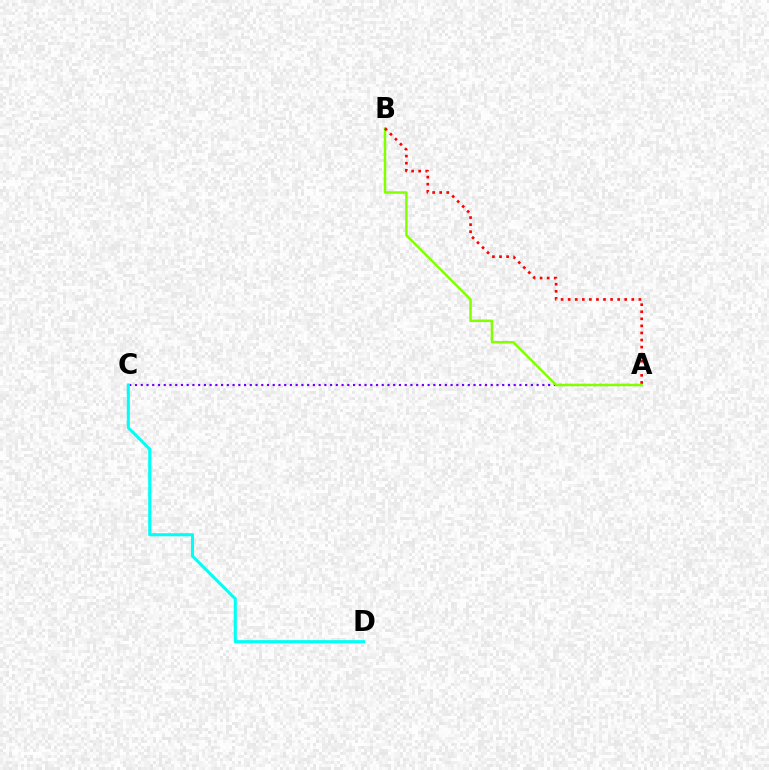{('A', 'C'): [{'color': '#7200ff', 'line_style': 'dotted', 'thickness': 1.56}], ('A', 'B'): [{'color': '#84ff00', 'line_style': 'solid', 'thickness': 1.78}, {'color': '#ff0000', 'line_style': 'dotted', 'thickness': 1.92}], ('C', 'D'): [{'color': '#00fff6', 'line_style': 'solid', 'thickness': 2.21}]}